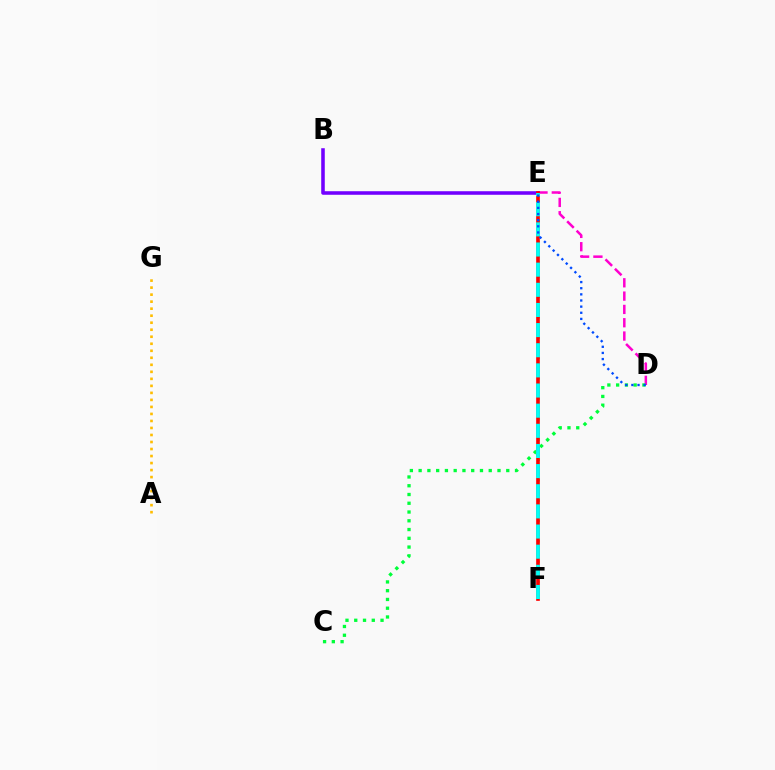{('D', 'E'): [{'color': '#ff00cf', 'line_style': 'dashed', 'thickness': 1.81}, {'color': '#004bff', 'line_style': 'dotted', 'thickness': 1.67}], ('C', 'D'): [{'color': '#00ff39', 'line_style': 'dotted', 'thickness': 2.38}], ('E', 'F'): [{'color': '#84ff00', 'line_style': 'dotted', 'thickness': 1.85}, {'color': '#ff0000', 'line_style': 'solid', 'thickness': 2.64}, {'color': '#00fff6', 'line_style': 'dashed', 'thickness': 2.74}], ('B', 'E'): [{'color': '#7200ff', 'line_style': 'solid', 'thickness': 2.56}], ('A', 'G'): [{'color': '#ffbd00', 'line_style': 'dotted', 'thickness': 1.91}]}